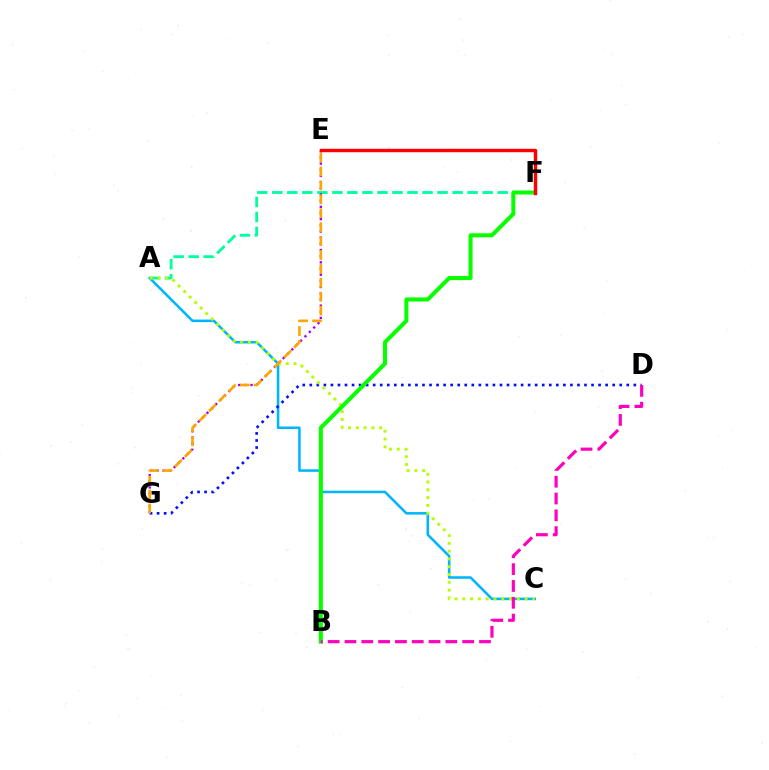{('A', 'C'): [{'color': '#00b5ff', 'line_style': 'solid', 'thickness': 1.84}, {'color': '#b3ff00', 'line_style': 'dotted', 'thickness': 2.12}], ('D', 'G'): [{'color': '#0010ff', 'line_style': 'dotted', 'thickness': 1.91}], ('A', 'F'): [{'color': '#00ff9d', 'line_style': 'dashed', 'thickness': 2.04}], ('E', 'G'): [{'color': '#9b00ff', 'line_style': 'dotted', 'thickness': 1.68}, {'color': '#ffa500', 'line_style': 'dashed', 'thickness': 1.89}], ('B', 'F'): [{'color': '#08ff00', 'line_style': 'solid', 'thickness': 2.9}], ('B', 'D'): [{'color': '#ff00bd', 'line_style': 'dashed', 'thickness': 2.28}], ('E', 'F'): [{'color': '#ff0000', 'line_style': 'solid', 'thickness': 2.46}]}